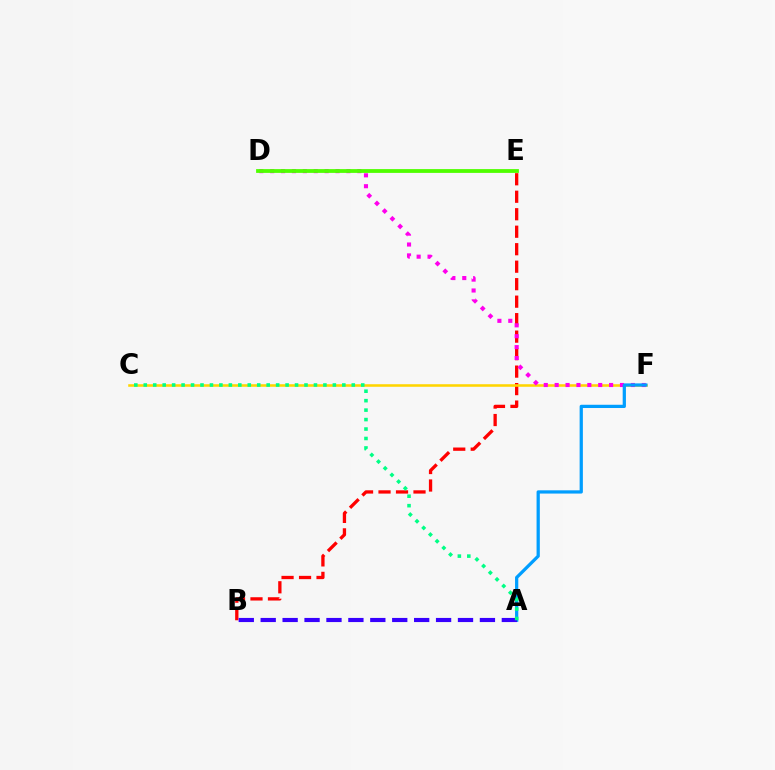{('B', 'E'): [{'color': '#ff0000', 'line_style': 'dashed', 'thickness': 2.38}], ('C', 'F'): [{'color': '#ffd500', 'line_style': 'solid', 'thickness': 1.84}], ('D', 'F'): [{'color': '#ff00ed', 'line_style': 'dotted', 'thickness': 2.96}], ('A', 'F'): [{'color': '#009eff', 'line_style': 'solid', 'thickness': 2.34}], ('A', 'B'): [{'color': '#3700ff', 'line_style': 'dashed', 'thickness': 2.98}], ('D', 'E'): [{'color': '#4fff00', 'line_style': 'solid', 'thickness': 2.73}], ('A', 'C'): [{'color': '#00ff86', 'line_style': 'dotted', 'thickness': 2.57}]}